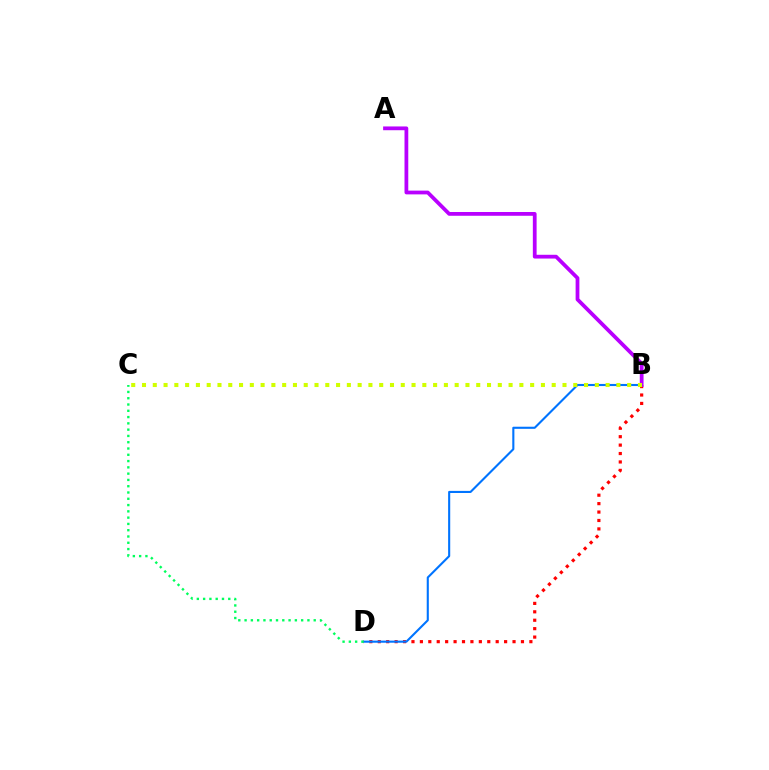{('B', 'D'): [{'color': '#ff0000', 'line_style': 'dotted', 'thickness': 2.29}, {'color': '#0074ff', 'line_style': 'solid', 'thickness': 1.51}], ('A', 'B'): [{'color': '#b900ff', 'line_style': 'solid', 'thickness': 2.71}], ('C', 'D'): [{'color': '#00ff5c', 'line_style': 'dotted', 'thickness': 1.71}], ('B', 'C'): [{'color': '#d1ff00', 'line_style': 'dotted', 'thickness': 2.93}]}